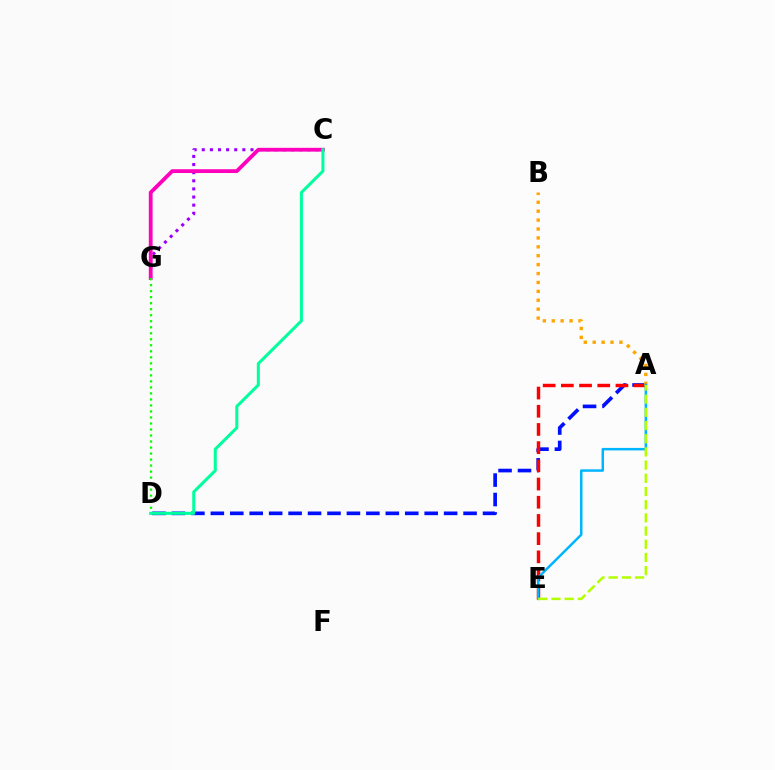{('C', 'G'): [{'color': '#9b00ff', 'line_style': 'dotted', 'thickness': 2.21}, {'color': '#ff00bd', 'line_style': 'solid', 'thickness': 2.73}], ('A', 'D'): [{'color': '#0010ff', 'line_style': 'dashed', 'thickness': 2.64}], ('A', 'E'): [{'color': '#ff0000', 'line_style': 'dashed', 'thickness': 2.47}, {'color': '#00b5ff', 'line_style': 'solid', 'thickness': 1.79}, {'color': '#b3ff00', 'line_style': 'dashed', 'thickness': 1.79}], ('A', 'B'): [{'color': '#ffa500', 'line_style': 'dotted', 'thickness': 2.42}], ('D', 'G'): [{'color': '#08ff00', 'line_style': 'dotted', 'thickness': 1.63}], ('C', 'D'): [{'color': '#00ff9d', 'line_style': 'solid', 'thickness': 2.18}]}